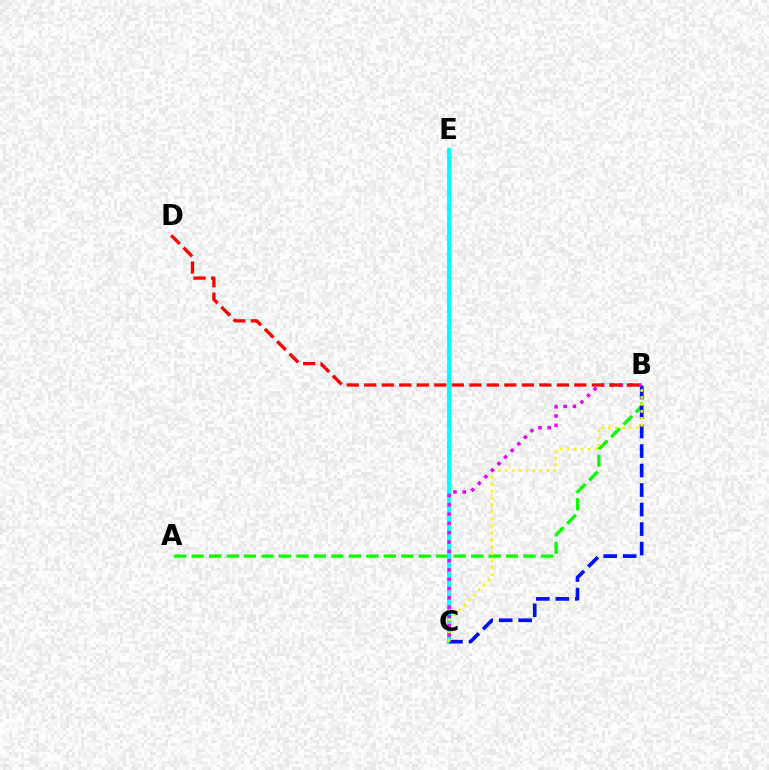{('A', 'B'): [{'color': '#08ff00', 'line_style': 'dashed', 'thickness': 2.37}], ('C', 'E'): [{'color': '#00fff6', 'line_style': 'solid', 'thickness': 2.8}], ('B', 'C'): [{'color': '#0010ff', 'line_style': 'dashed', 'thickness': 2.65}, {'color': '#fcf500', 'line_style': 'dotted', 'thickness': 1.89}, {'color': '#ee00ff', 'line_style': 'dotted', 'thickness': 2.53}], ('B', 'D'): [{'color': '#ff0000', 'line_style': 'dashed', 'thickness': 2.38}]}